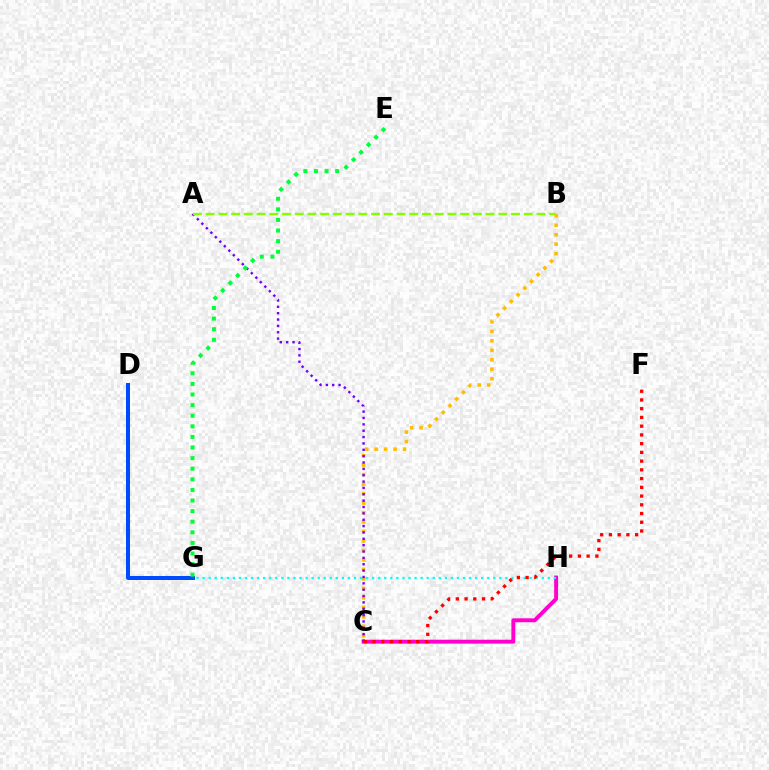{('B', 'C'): [{'color': '#ffbd00', 'line_style': 'dotted', 'thickness': 2.58}], ('D', 'G'): [{'color': '#004bff', 'line_style': 'solid', 'thickness': 2.87}], ('C', 'H'): [{'color': '#ff00cf', 'line_style': 'solid', 'thickness': 2.81}], ('A', 'C'): [{'color': '#7200ff', 'line_style': 'dotted', 'thickness': 1.73}], ('G', 'H'): [{'color': '#00fff6', 'line_style': 'dotted', 'thickness': 1.65}], ('A', 'B'): [{'color': '#84ff00', 'line_style': 'dashed', 'thickness': 1.73}], ('C', 'F'): [{'color': '#ff0000', 'line_style': 'dotted', 'thickness': 2.37}], ('E', 'G'): [{'color': '#00ff39', 'line_style': 'dotted', 'thickness': 2.88}]}